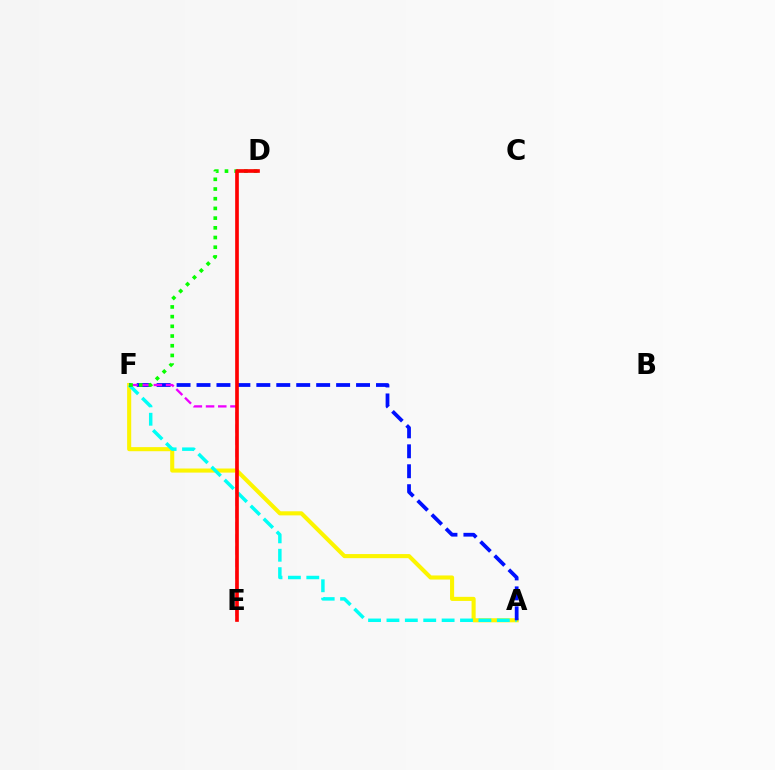{('A', 'F'): [{'color': '#fcf500', 'line_style': 'solid', 'thickness': 2.94}, {'color': '#00fff6', 'line_style': 'dashed', 'thickness': 2.5}, {'color': '#0010ff', 'line_style': 'dashed', 'thickness': 2.71}], ('E', 'F'): [{'color': '#ee00ff', 'line_style': 'dashed', 'thickness': 1.66}], ('D', 'F'): [{'color': '#08ff00', 'line_style': 'dotted', 'thickness': 2.64}], ('D', 'E'): [{'color': '#ff0000', 'line_style': 'solid', 'thickness': 2.65}]}